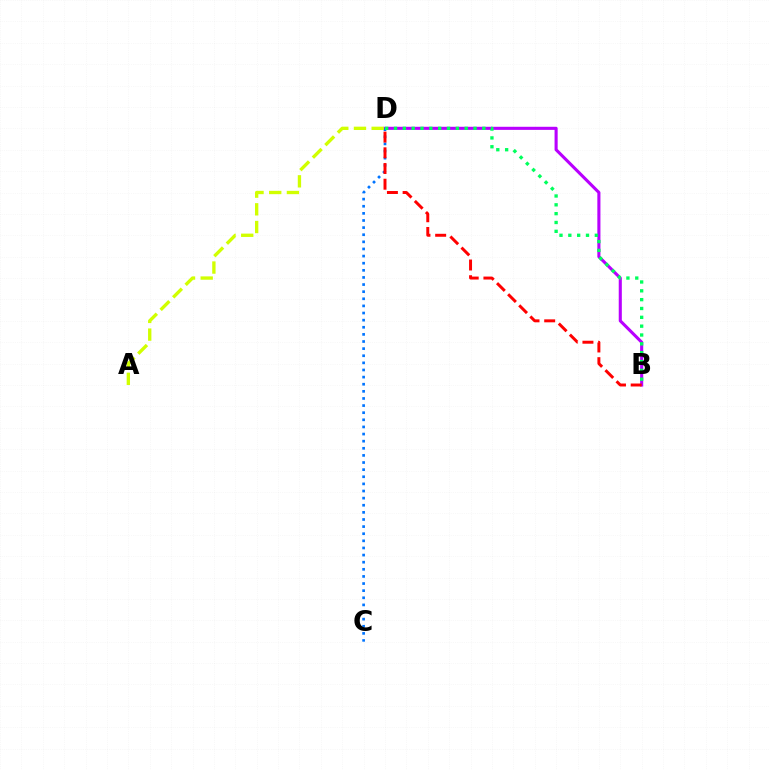{('B', 'D'): [{'color': '#b900ff', 'line_style': 'solid', 'thickness': 2.23}, {'color': '#00ff5c', 'line_style': 'dotted', 'thickness': 2.4}, {'color': '#ff0000', 'line_style': 'dashed', 'thickness': 2.13}], ('C', 'D'): [{'color': '#0074ff', 'line_style': 'dotted', 'thickness': 1.93}], ('A', 'D'): [{'color': '#d1ff00', 'line_style': 'dashed', 'thickness': 2.4}]}